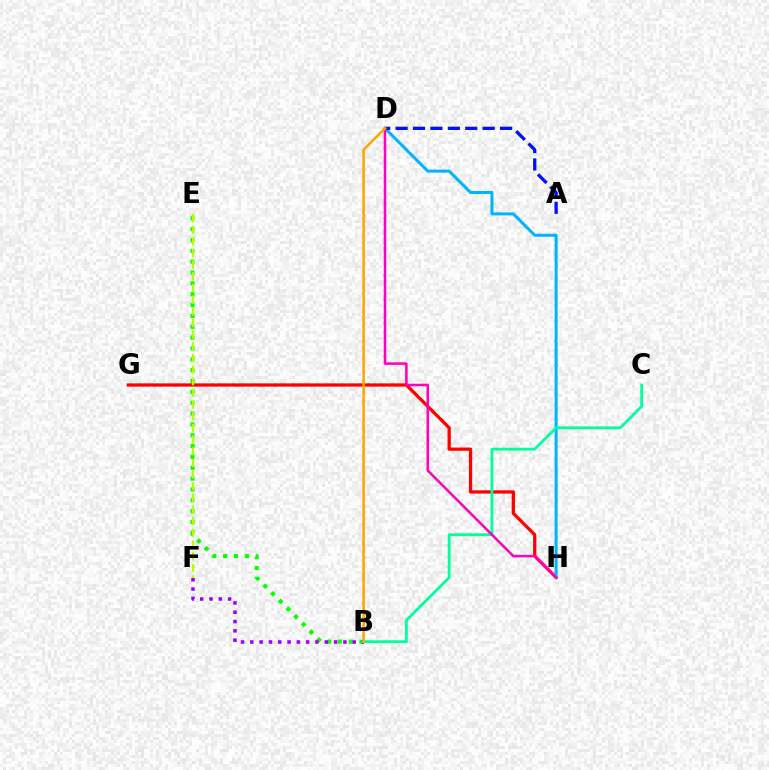{('B', 'E'): [{'color': '#08ff00', 'line_style': 'dotted', 'thickness': 2.95}], ('G', 'H'): [{'color': '#ff0000', 'line_style': 'solid', 'thickness': 2.36}], ('E', 'F'): [{'color': '#b3ff00', 'line_style': 'dashed', 'thickness': 1.58}], ('B', 'F'): [{'color': '#9b00ff', 'line_style': 'dotted', 'thickness': 2.53}], ('D', 'H'): [{'color': '#00b5ff', 'line_style': 'solid', 'thickness': 2.17}, {'color': '#ff00bd', 'line_style': 'solid', 'thickness': 1.82}], ('A', 'D'): [{'color': '#0010ff', 'line_style': 'dashed', 'thickness': 2.37}], ('B', 'C'): [{'color': '#00ff9d', 'line_style': 'solid', 'thickness': 2.02}], ('B', 'D'): [{'color': '#ffa500', 'line_style': 'solid', 'thickness': 1.83}]}